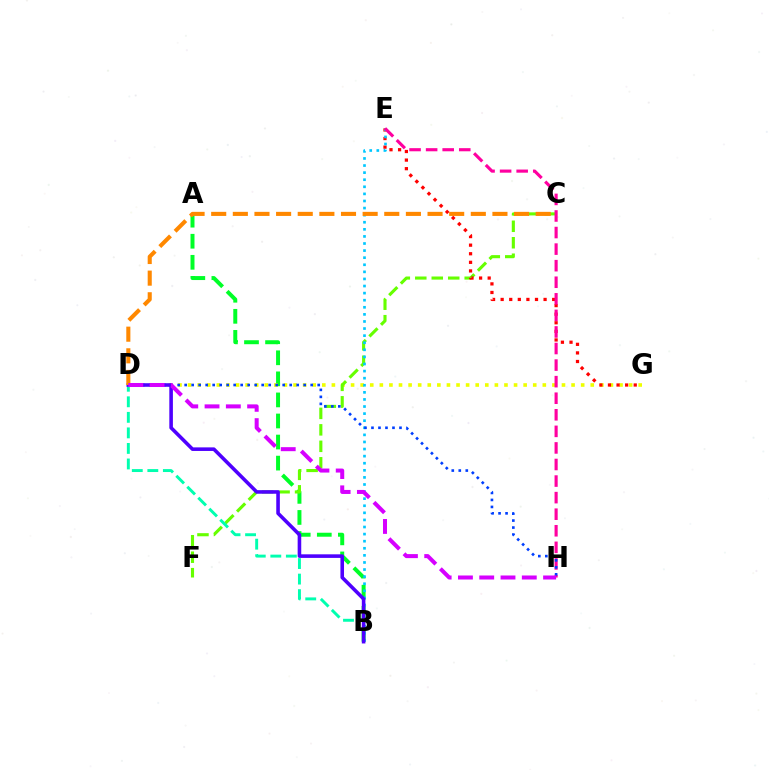{('A', 'B'): [{'color': '#00ff27', 'line_style': 'dashed', 'thickness': 2.86}], ('D', 'G'): [{'color': '#eeff00', 'line_style': 'dotted', 'thickness': 2.6}], ('C', 'F'): [{'color': '#66ff00', 'line_style': 'dashed', 'thickness': 2.24}], ('E', 'G'): [{'color': '#ff0000', 'line_style': 'dotted', 'thickness': 2.33}], ('B', 'E'): [{'color': '#00c7ff', 'line_style': 'dotted', 'thickness': 1.93}], ('B', 'D'): [{'color': '#00ffaf', 'line_style': 'dashed', 'thickness': 2.11}, {'color': '#4f00ff', 'line_style': 'solid', 'thickness': 2.58}], ('E', 'H'): [{'color': '#ff00a0', 'line_style': 'dashed', 'thickness': 2.25}], ('D', 'H'): [{'color': '#003fff', 'line_style': 'dotted', 'thickness': 1.9}, {'color': '#d600ff', 'line_style': 'dashed', 'thickness': 2.89}], ('C', 'D'): [{'color': '#ff8800', 'line_style': 'dashed', 'thickness': 2.94}]}